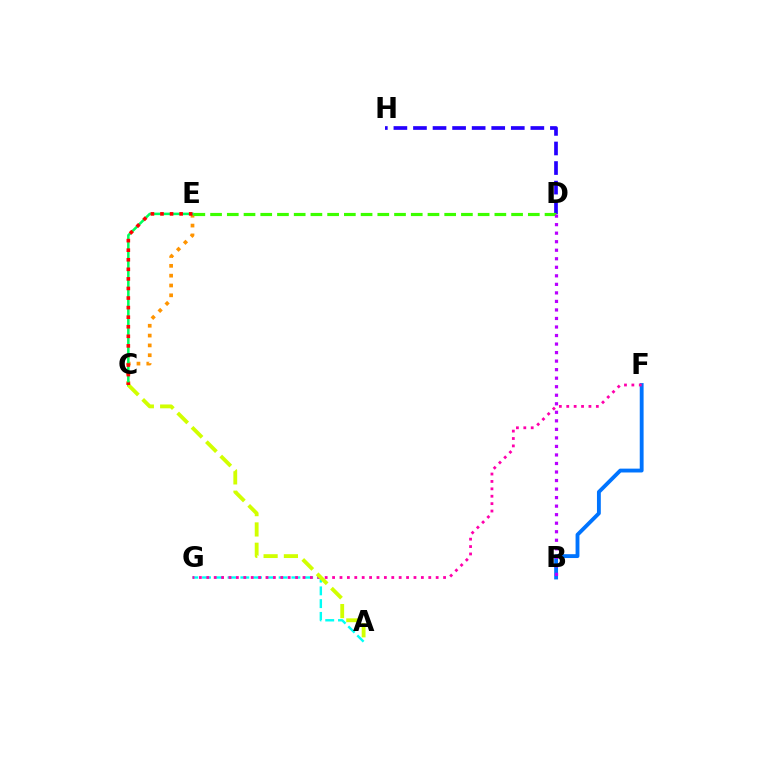{('A', 'G'): [{'color': '#00fff6', 'line_style': 'dashed', 'thickness': 1.73}], ('B', 'F'): [{'color': '#0074ff', 'line_style': 'solid', 'thickness': 2.77}], ('F', 'G'): [{'color': '#ff00ac', 'line_style': 'dotted', 'thickness': 2.01}], ('D', 'H'): [{'color': '#2500ff', 'line_style': 'dashed', 'thickness': 2.66}], ('C', 'E'): [{'color': '#ff9400', 'line_style': 'dotted', 'thickness': 2.67}, {'color': '#00ff5c', 'line_style': 'solid', 'thickness': 1.83}, {'color': '#ff0000', 'line_style': 'dotted', 'thickness': 2.6}], ('D', 'E'): [{'color': '#3dff00', 'line_style': 'dashed', 'thickness': 2.27}], ('B', 'D'): [{'color': '#b900ff', 'line_style': 'dotted', 'thickness': 2.32}], ('A', 'C'): [{'color': '#d1ff00', 'line_style': 'dashed', 'thickness': 2.76}]}